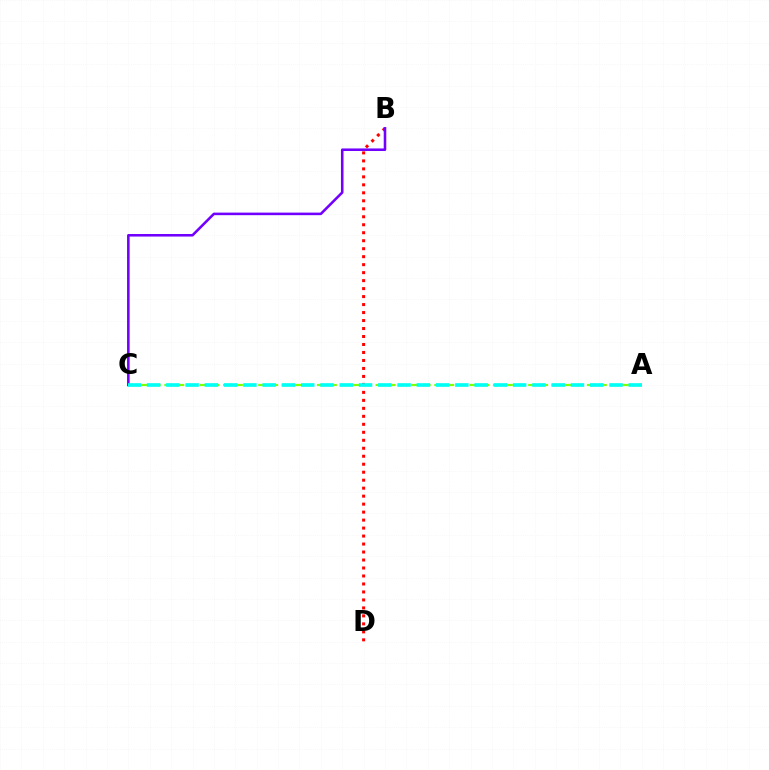{('B', 'D'): [{'color': '#ff0000', 'line_style': 'dotted', 'thickness': 2.17}], ('A', 'C'): [{'color': '#84ff00', 'line_style': 'dashed', 'thickness': 1.59}, {'color': '#00fff6', 'line_style': 'dashed', 'thickness': 2.62}], ('B', 'C'): [{'color': '#7200ff', 'line_style': 'solid', 'thickness': 1.85}]}